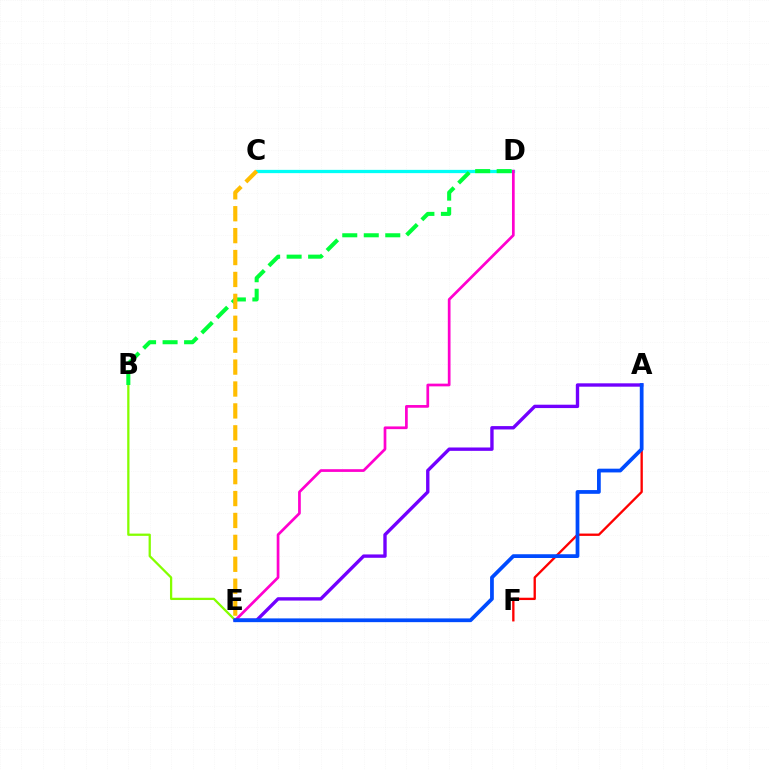{('B', 'E'): [{'color': '#84ff00', 'line_style': 'solid', 'thickness': 1.64}], ('C', 'D'): [{'color': '#00fff6', 'line_style': 'solid', 'thickness': 2.36}], ('D', 'E'): [{'color': '#ff00cf', 'line_style': 'solid', 'thickness': 1.95}], ('A', 'F'): [{'color': '#ff0000', 'line_style': 'solid', 'thickness': 1.68}], ('A', 'E'): [{'color': '#7200ff', 'line_style': 'solid', 'thickness': 2.42}, {'color': '#004bff', 'line_style': 'solid', 'thickness': 2.7}], ('B', 'D'): [{'color': '#00ff39', 'line_style': 'dashed', 'thickness': 2.92}], ('C', 'E'): [{'color': '#ffbd00', 'line_style': 'dashed', 'thickness': 2.98}]}